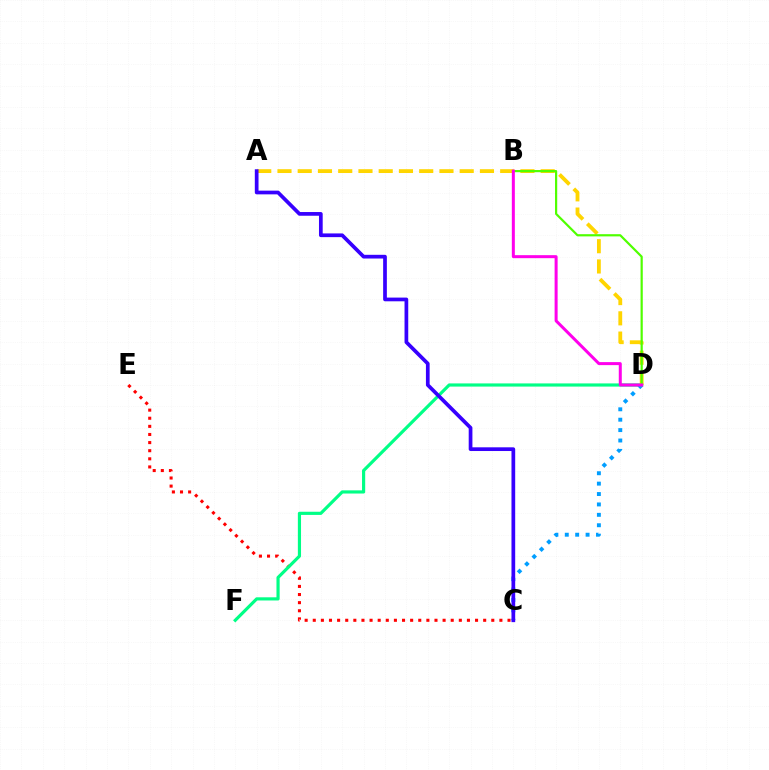{('C', 'E'): [{'color': '#ff0000', 'line_style': 'dotted', 'thickness': 2.2}], ('D', 'F'): [{'color': '#00ff86', 'line_style': 'solid', 'thickness': 2.28}], ('C', 'D'): [{'color': '#009eff', 'line_style': 'dotted', 'thickness': 2.83}], ('A', 'D'): [{'color': '#ffd500', 'line_style': 'dashed', 'thickness': 2.75}], ('B', 'D'): [{'color': '#4fff00', 'line_style': 'solid', 'thickness': 1.58}, {'color': '#ff00ed', 'line_style': 'solid', 'thickness': 2.17}], ('A', 'C'): [{'color': '#3700ff', 'line_style': 'solid', 'thickness': 2.67}]}